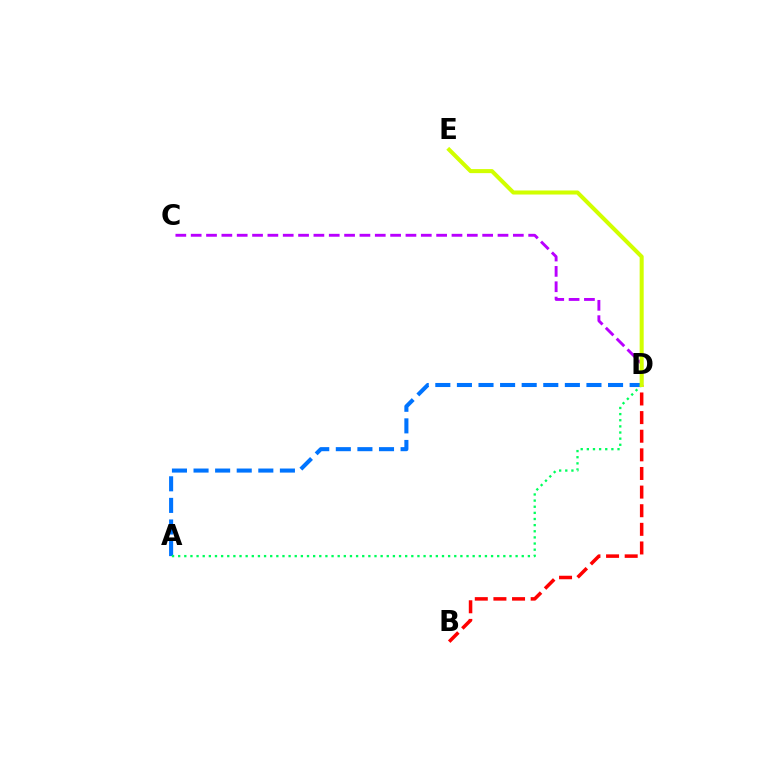{('A', 'D'): [{'color': '#0074ff', 'line_style': 'dashed', 'thickness': 2.93}, {'color': '#00ff5c', 'line_style': 'dotted', 'thickness': 1.67}], ('B', 'D'): [{'color': '#ff0000', 'line_style': 'dashed', 'thickness': 2.53}], ('C', 'D'): [{'color': '#b900ff', 'line_style': 'dashed', 'thickness': 2.08}], ('D', 'E'): [{'color': '#d1ff00', 'line_style': 'solid', 'thickness': 2.91}]}